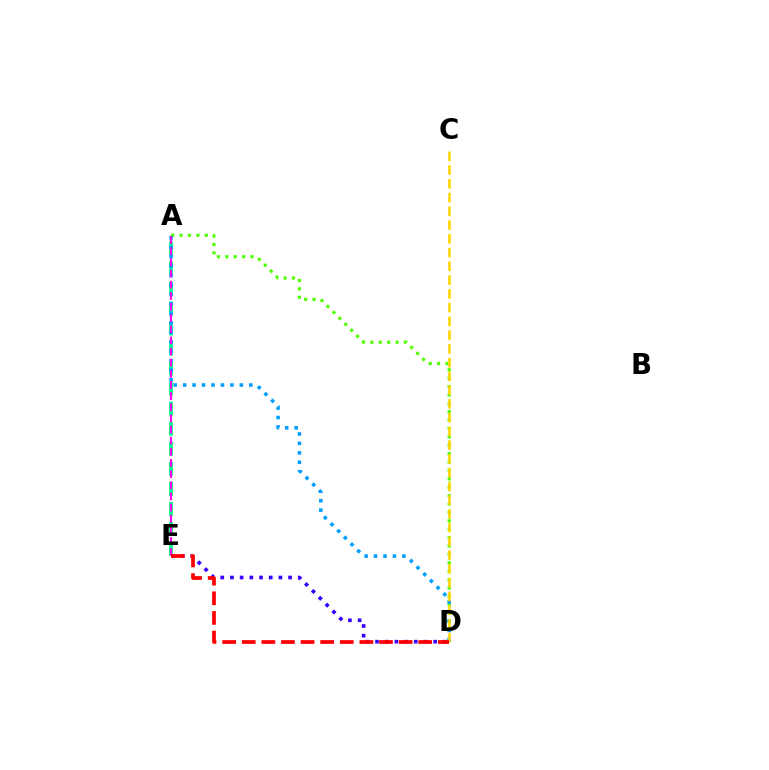{('A', 'E'): [{'color': '#00ff86', 'line_style': 'dashed', 'thickness': 2.72}, {'color': '#ff00ed', 'line_style': 'dashed', 'thickness': 1.51}], ('A', 'D'): [{'color': '#4fff00', 'line_style': 'dotted', 'thickness': 2.28}, {'color': '#009eff', 'line_style': 'dotted', 'thickness': 2.57}], ('C', 'D'): [{'color': '#ffd500', 'line_style': 'dashed', 'thickness': 1.87}], ('D', 'E'): [{'color': '#3700ff', 'line_style': 'dotted', 'thickness': 2.63}, {'color': '#ff0000', 'line_style': 'dashed', 'thickness': 2.66}]}